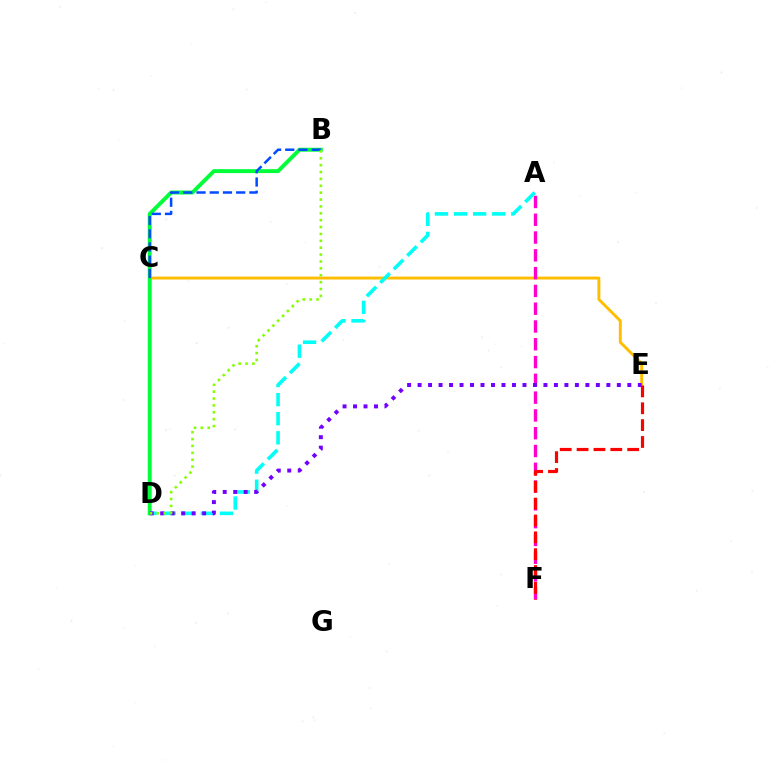{('C', 'E'): [{'color': '#ffbd00', 'line_style': 'solid', 'thickness': 2.09}], ('B', 'D'): [{'color': '#00ff39', 'line_style': 'solid', 'thickness': 2.83}, {'color': '#84ff00', 'line_style': 'dotted', 'thickness': 1.87}], ('A', 'F'): [{'color': '#ff00cf', 'line_style': 'dashed', 'thickness': 2.42}], ('B', 'C'): [{'color': '#004bff', 'line_style': 'dashed', 'thickness': 1.8}], ('E', 'F'): [{'color': '#ff0000', 'line_style': 'dashed', 'thickness': 2.29}], ('A', 'D'): [{'color': '#00fff6', 'line_style': 'dashed', 'thickness': 2.59}], ('D', 'E'): [{'color': '#7200ff', 'line_style': 'dotted', 'thickness': 2.85}]}